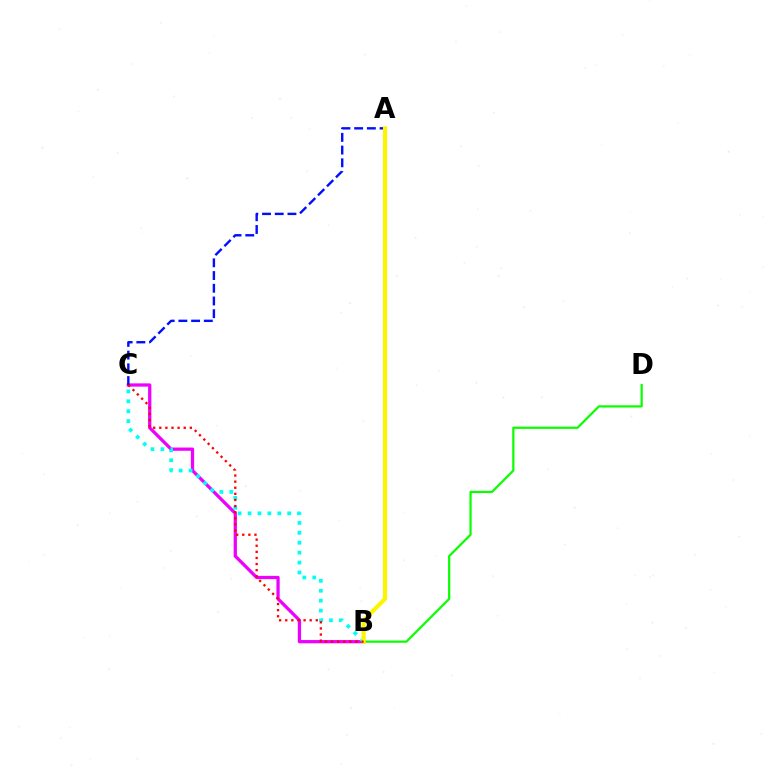{('B', 'C'): [{'color': '#ee00ff', 'line_style': 'solid', 'thickness': 2.34}, {'color': '#00fff6', 'line_style': 'dotted', 'thickness': 2.69}, {'color': '#ff0000', 'line_style': 'dotted', 'thickness': 1.66}], ('B', 'D'): [{'color': '#08ff00', 'line_style': 'solid', 'thickness': 1.59}], ('A', 'C'): [{'color': '#0010ff', 'line_style': 'dashed', 'thickness': 1.73}], ('A', 'B'): [{'color': '#fcf500', 'line_style': 'solid', 'thickness': 2.99}]}